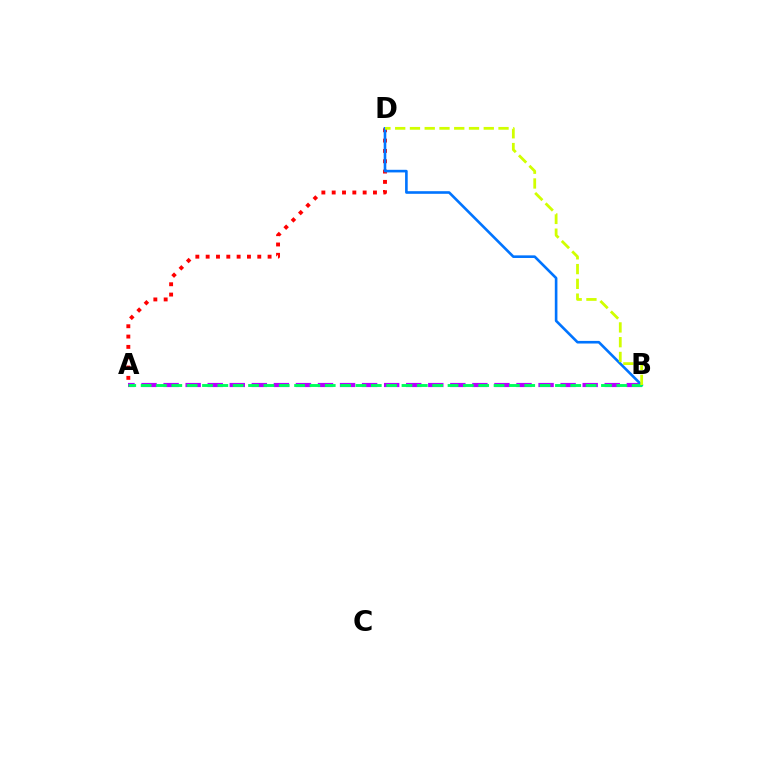{('A', 'D'): [{'color': '#ff0000', 'line_style': 'dotted', 'thickness': 2.8}], ('A', 'B'): [{'color': '#b900ff', 'line_style': 'dashed', 'thickness': 3.0}, {'color': '#00ff5c', 'line_style': 'dashed', 'thickness': 2.08}], ('B', 'D'): [{'color': '#0074ff', 'line_style': 'solid', 'thickness': 1.88}, {'color': '#d1ff00', 'line_style': 'dashed', 'thickness': 2.01}]}